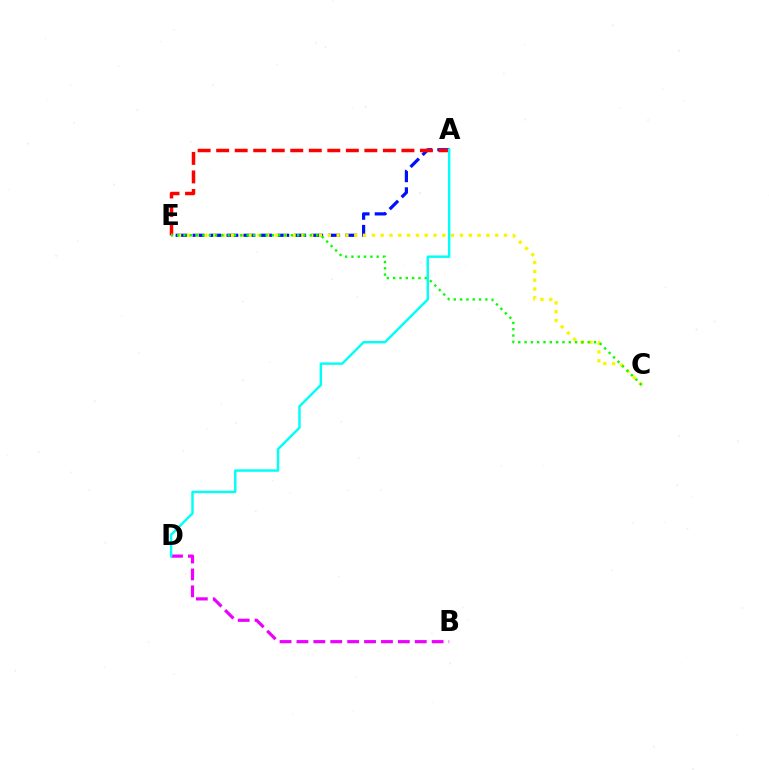{('A', 'E'): [{'color': '#0010ff', 'line_style': 'dashed', 'thickness': 2.3}, {'color': '#ff0000', 'line_style': 'dashed', 'thickness': 2.52}], ('C', 'E'): [{'color': '#fcf500', 'line_style': 'dotted', 'thickness': 2.39}, {'color': '#08ff00', 'line_style': 'dotted', 'thickness': 1.72}], ('B', 'D'): [{'color': '#ee00ff', 'line_style': 'dashed', 'thickness': 2.3}], ('A', 'D'): [{'color': '#00fff6', 'line_style': 'solid', 'thickness': 1.76}]}